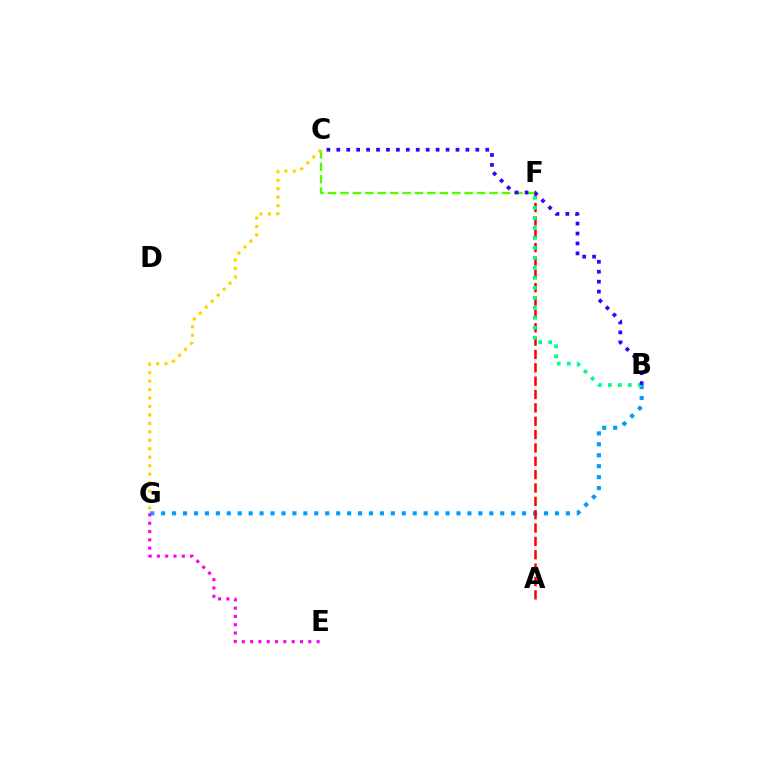{('C', 'F'): [{'color': '#4fff00', 'line_style': 'dashed', 'thickness': 1.69}], ('C', 'G'): [{'color': '#ffd500', 'line_style': 'dotted', 'thickness': 2.3}], ('B', 'G'): [{'color': '#009eff', 'line_style': 'dotted', 'thickness': 2.97}], ('A', 'F'): [{'color': '#ff0000', 'line_style': 'dashed', 'thickness': 1.81}], ('B', 'F'): [{'color': '#00ff86', 'line_style': 'dotted', 'thickness': 2.71}], ('E', 'G'): [{'color': '#ff00ed', 'line_style': 'dotted', 'thickness': 2.26}], ('B', 'C'): [{'color': '#3700ff', 'line_style': 'dotted', 'thickness': 2.7}]}